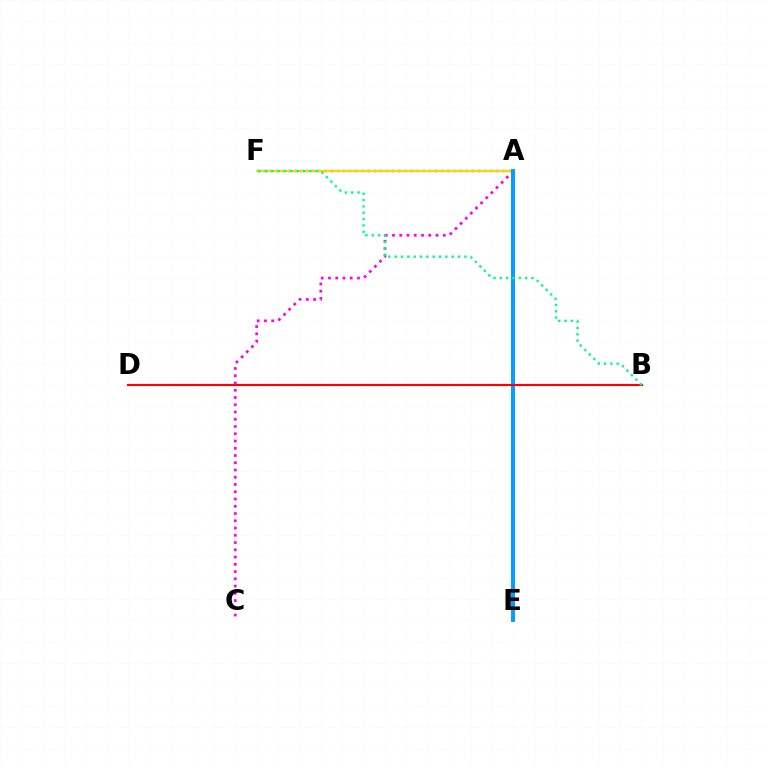{('A', 'F'): [{'color': '#3700ff', 'line_style': 'dotted', 'thickness': 1.67}, {'color': '#ffd500', 'line_style': 'solid', 'thickness': 1.56}], ('A', 'C'): [{'color': '#ff00ed', 'line_style': 'dotted', 'thickness': 1.97}], ('A', 'E'): [{'color': '#4fff00', 'line_style': 'solid', 'thickness': 1.85}, {'color': '#009eff', 'line_style': 'solid', 'thickness': 2.83}], ('B', 'D'): [{'color': '#ff0000', 'line_style': 'solid', 'thickness': 1.52}], ('B', 'F'): [{'color': '#00ff86', 'line_style': 'dotted', 'thickness': 1.72}]}